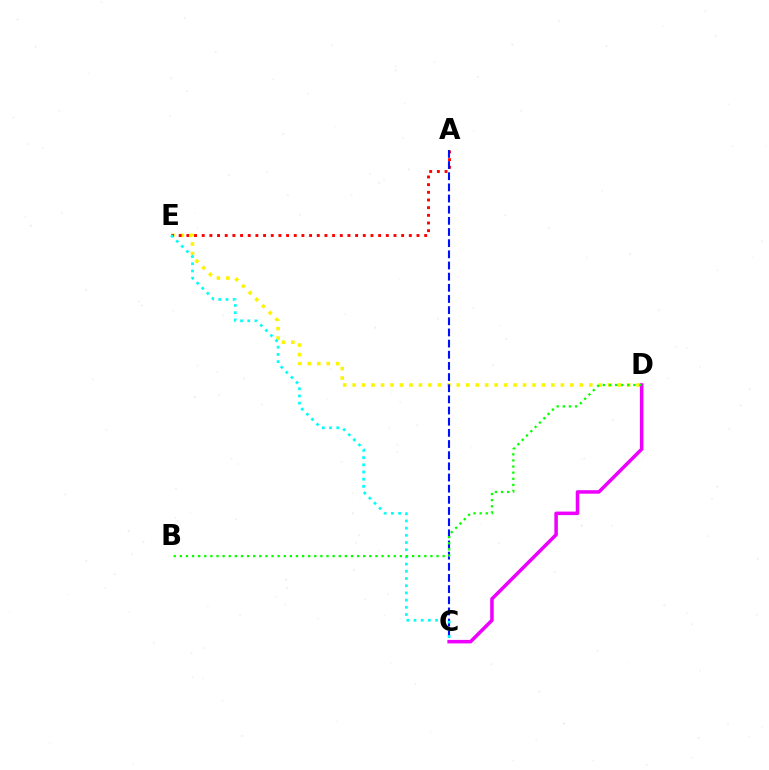{('D', 'E'): [{'color': '#fcf500', 'line_style': 'dotted', 'thickness': 2.57}], ('A', 'E'): [{'color': '#ff0000', 'line_style': 'dotted', 'thickness': 2.08}], ('A', 'C'): [{'color': '#0010ff', 'line_style': 'dashed', 'thickness': 1.52}], ('C', 'E'): [{'color': '#00fff6', 'line_style': 'dotted', 'thickness': 1.96}], ('C', 'D'): [{'color': '#ee00ff', 'line_style': 'solid', 'thickness': 2.54}], ('B', 'D'): [{'color': '#08ff00', 'line_style': 'dotted', 'thickness': 1.66}]}